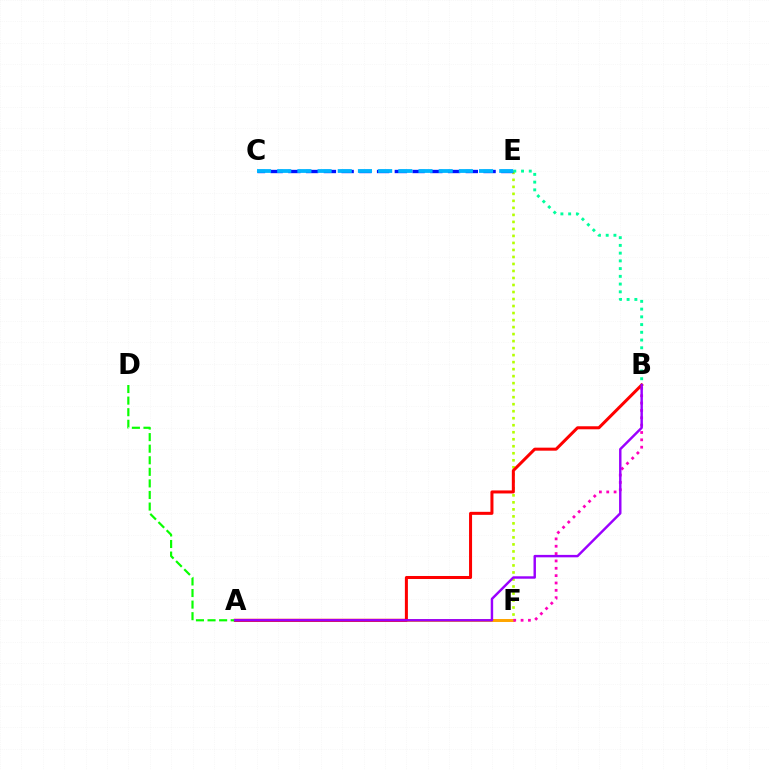{('A', 'F'): [{'color': '#ffa500', 'line_style': 'solid', 'thickness': 2.15}], ('E', 'F'): [{'color': '#b3ff00', 'line_style': 'dotted', 'thickness': 1.9}], ('B', 'F'): [{'color': '#ff00bd', 'line_style': 'dotted', 'thickness': 2.0}], ('A', 'B'): [{'color': '#ff0000', 'line_style': 'solid', 'thickness': 2.18}, {'color': '#9b00ff', 'line_style': 'solid', 'thickness': 1.75}], ('C', 'E'): [{'color': '#0010ff', 'line_style': 'dashed', 'thickness': 2.41}, {'color': '#00b5ff', 'line_style': 'dashed', 'thickness': 2.74}], ('B', 'E'): [{'color': '#00ff9d', 'line_style': 'dotted', 'thickness': 2.1}], ('A', 'D'): [{'color': '#08ff00', 'line_style': 'dashed', 'thickness': 1.57}]}